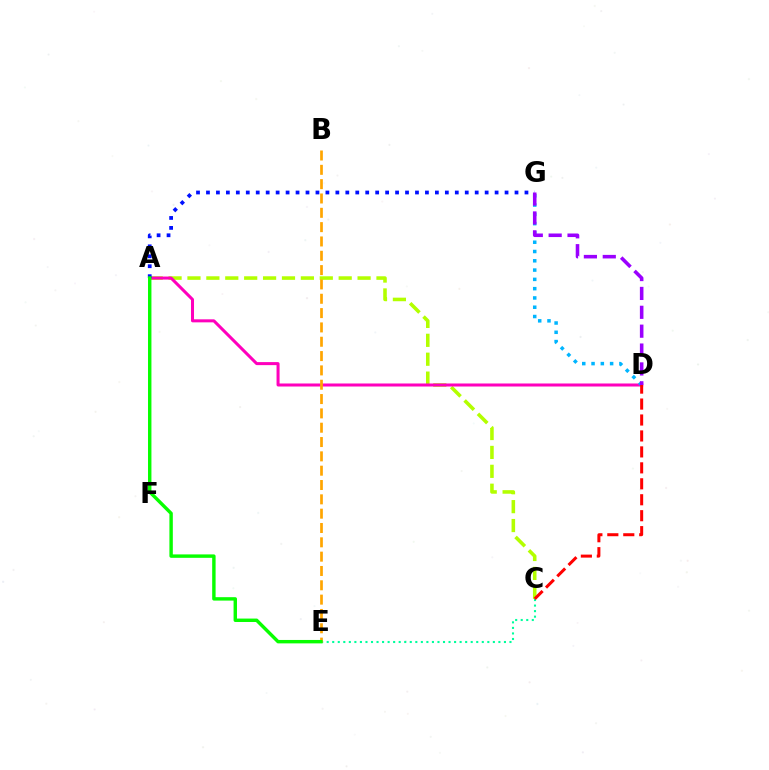{('A', 'C'): [{'color': '#b3ff00', 'line_style': 'dashed', 'thickness': 2.57}], ('A', 'D'): [{'color': '#ff00bd', 'line_style': 'solid', 'thickness': 2.18}], ('D', 'G'): [{'color': '#00b5ff', 'line_style': 'dotted', 'thickness': 2.52}, {'color': '#9b00ff', 'line_style': 'dashed', 'thickness': 2.56}], ('C', 'E'): [{'color': '#00ff9d', 'line_style': 'dotted', 'thickness': 1.51}], ('C', 'D'): [{'color': '#ff0000', 'line_style': 'dashed', 'thickness': 2.17}], ('B', 'E'): [{'color': '#ffa500', 'line_style': 'dashed', 'thickness': 1.95}], ('A', 'G'): [{'color': '#0010ff', 'line_style': 'dotted', 'thickness': 2.7}], ('A', 'E'): [{'color': '#08ff00', 'line_style': 'solid', 'thickness': 2.46}]}